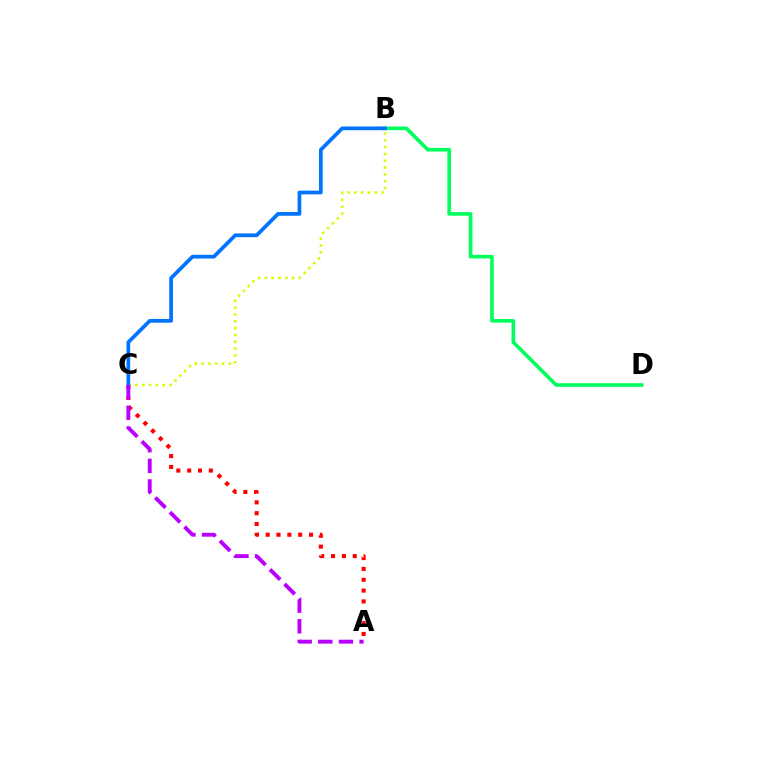{('B', 'C'): [{'color': '#d1ff00', 'line_style': 'dotted', 'thickness': 1.85}, {'color': '#0074ff', 'line_style': 'solid', 'thickness': 2.68}], ('A', 'C'): [{'color': '#ff0000', 'line_style': 'dotted', 'thickness': 2.95}, {'color': '#b900ff', 'line_style': 'dashed', 'thickness': 2.8}], ('B', 'D'): [{'color': '#00ff5c', 'line_style': 'solid', 'thickness': 2.6}]}